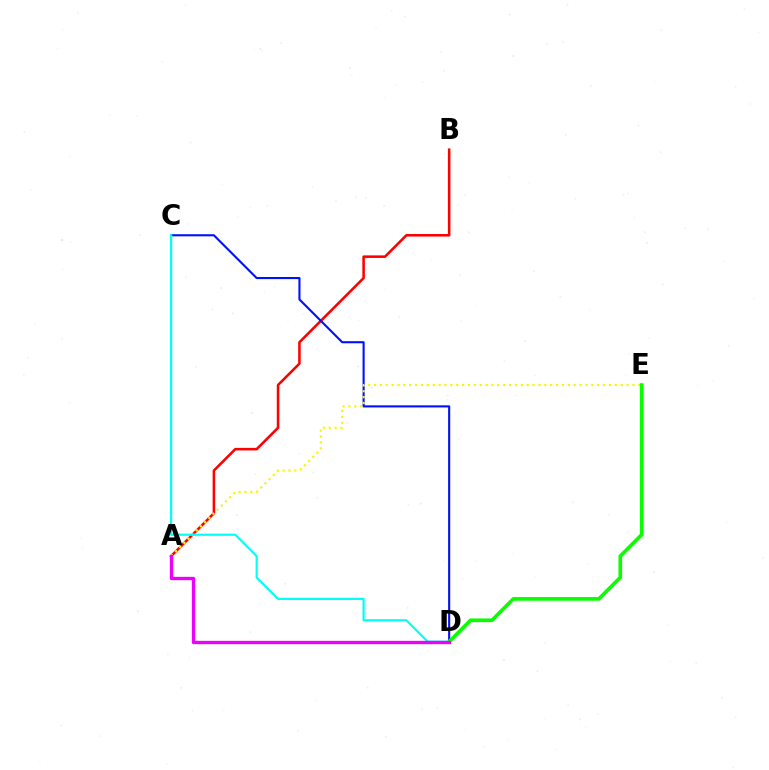{('A', 'B'): [{'color': '#ff0000', 'line_style': 'solid', 'thickness': 1.84}], ('C', 'D'): [{'color': '#0010ff', 'line_style': 'solid', 'thickness': 1.51}, {'color': '#00fff6', 'line_style': 'solid', 'thickness': 1.58}], ('A', 'E'): [{'color': '#fcf500', 'line_style': 'dotted', 'thickness': 1.6}], ('D', 'E'): [{'color': '#08ff00', 'line_style': 'solid', 'thickness': 2.64}], ('A', 'D'): [{'color': '#ee00ff', 'line_style': 'solid', 'thickness': 2.39}]}